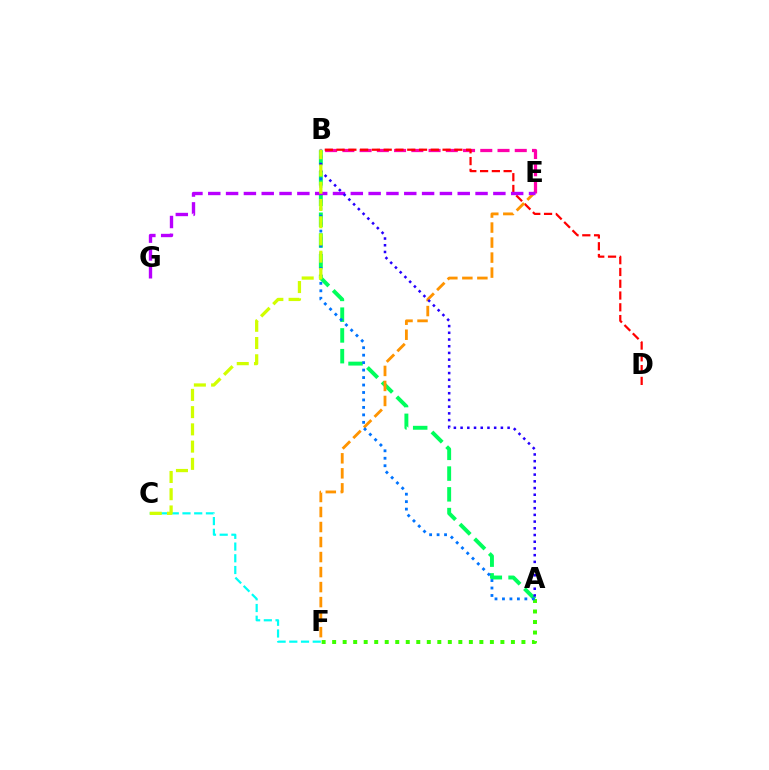{('A', 'B'): [{'color': '#00ff5c', 'line_style': 'dashed', 'thickness': 2.82}, {'color': '#0074ff', 'line_style': 'dotted', 'thickness': 2.03}, {'color': '#2500ff', 'line_style': 'dotted', 'thickness': 1.82}], ('B', 'E'): [{'color': '#ff00ac', 'line_style': 'dashed', 'thickness': 2.34}], ('C', 'F'): [{'color': '#00fff6', 'line_style': 'dashed', 'thickness': 1.59}], ('B', 'D'): [{'color': '#ff0000', 'line_style': 'dashed', 'thickness': 1.6}], ('A', 'F'): [{'color': '#3dff00', 'line_style': 'dotted', 'thickness': 2.86}], ('E', 'F'): [{'color': '#ff9400', 'line_style': 'dashed', 'thickness': 2.04}], ('E', 'G'): [{'color': '#b900ff', 'line_style': 'dashed', 'thickness': 2.42}], ('B', 'C'): [{'color': '#d1ff00', 'line_style': 'dashed', 'thickness': 2.34}]}